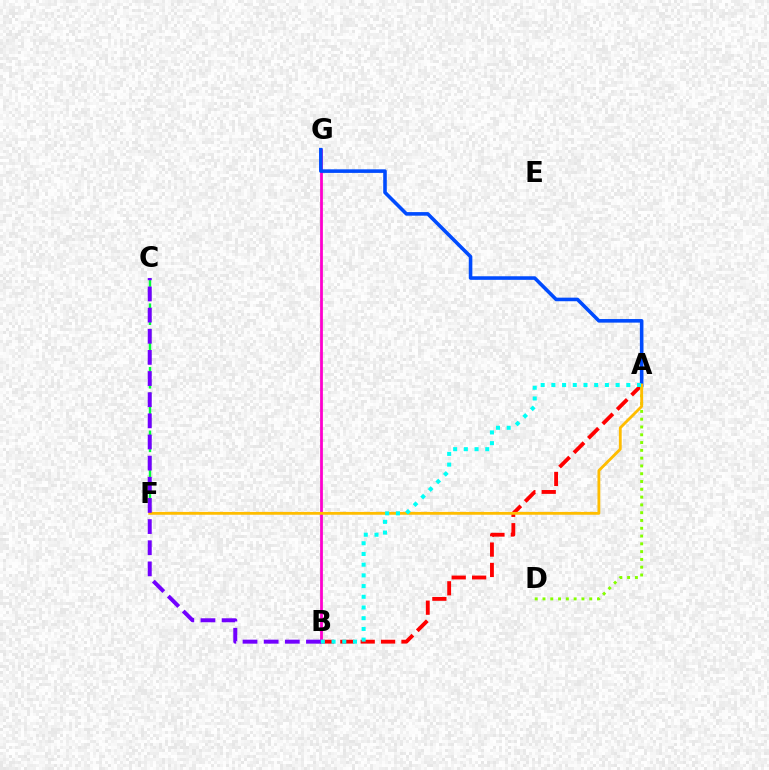{('A', 'B'): [{'color': '#ff0000', 'line_style': 'dashed', 'thickness': 2.77}, {'color': '#00fff6', 'line_style': 'dotted', 'thickness': 2.91}], ('C', 'F'): [{'color': '#00ff39', 'line_style': 'dashed', 'thickness': 1.73}], ('B', 'G'): [{'color': '#ff00cf', 'line_style': 'solid', 'thickness': 2.0}], ('A', 'G'): [{'color': '#004bff', 'line_style': 'solid', 'thickness': 2.58}], ('A', 'D'): [{'color': '#84ff00', 'line_style': 'dotted', 'thickness': 2.12}], ('A', 'F'): [{'color': '#ffbd00', 'line_style': 'solid', 'thickness': 2.04}], ('B', 'C'): [{'color': '#7200ff', 'line_style': 'dashed', 'thickness': 2.87}]}